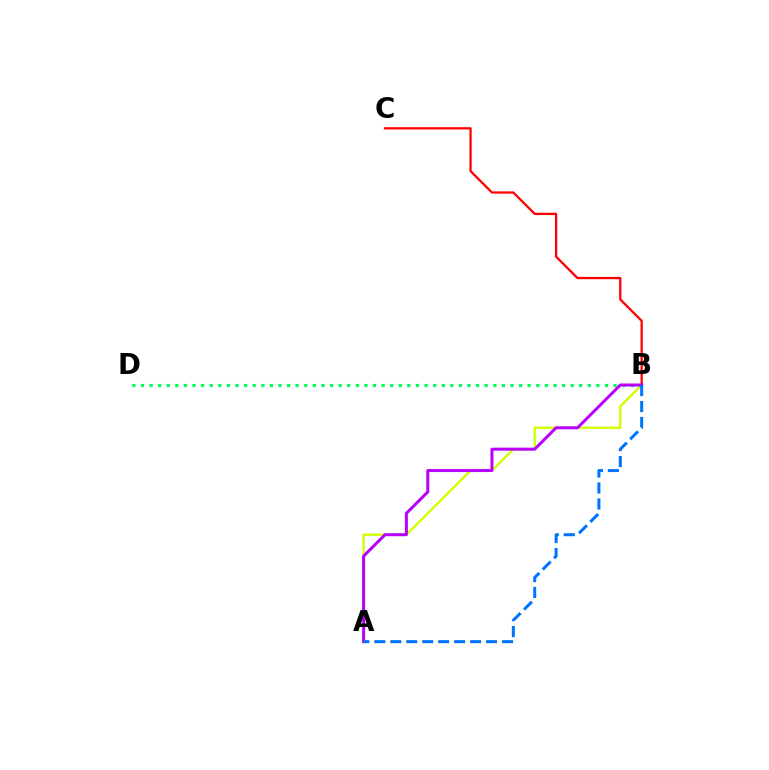{('A', 'B'): [{'color': '#d1ff00', 'line_style': 'solid', 'thickness': 1.7}, {'color': '#b900ff', 'line_style': 'solid', 'thickness': 2.15}, {'color': '#0074ff', 'line_style': 'dashed', 'thickness': 2.17}], ('B', 'D'): [{'color': '#00ff5c', 'line_style': 'dotted', 'thickness': 2.33}], ('B', 'C'): [{'color': '#ff0000', 'line_style': 'solid', 'thickness': 1.64}]}